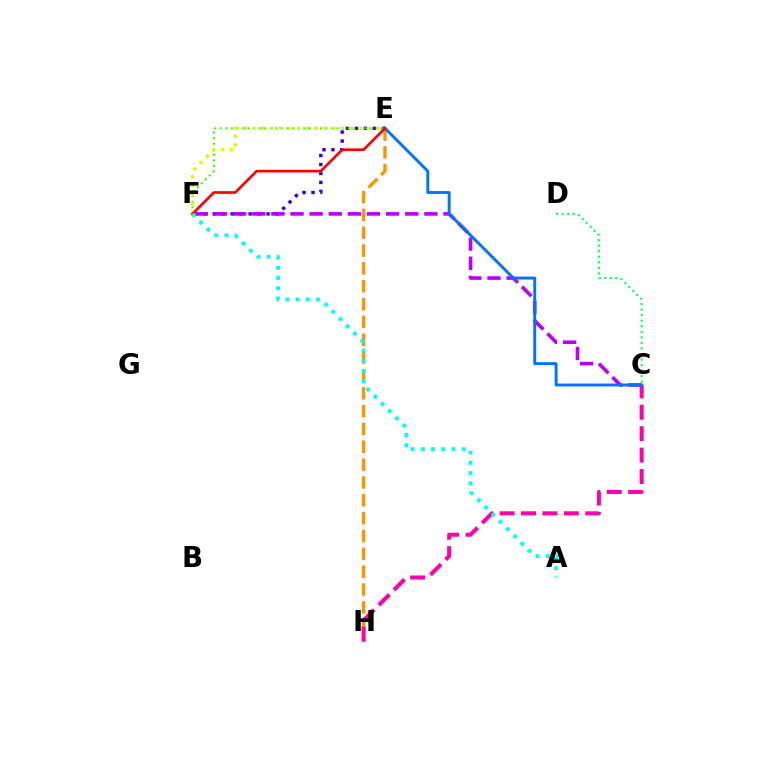{('E', 'F'): [{'color': '#2500ff', 'line_style': 'dotted', 'thickness': 2.44}, {'color': '#3dff00', 'line_style': 'dotted', 'thickness': 1.51}, {'color': '#d1ff00', 'line_style': 'dotted', 'thickness': 2.41}, {'color': '#ff0000', 'line_style': 'solid', 'thickness': 1.92}], ('C', 'F'): [{'color': '#b900ff', 'line_style': 'dashed', 'thickness': 2.6}], ('E', 'H'): [{'color': '#ff9400', 'line_style': 'dashed', 'thickness': 2.42}], ('C', 'H'): [{'color': '#ff00ac', 'line_style': 'dashed', 'thickness': 2.91}], ('C', 'E'): [{'color': '#0074ff', 'line_style': 'solid', 'thickness': 2.09}], ('C', 'D'): [{'color': '#00ff5c', 'line_style': 'dotted', 'thickness': 1.51}], ('A', 'F'): [{'color': '#00fff6', 'line_style': 'dotted', 'thickness': 2.78}]}